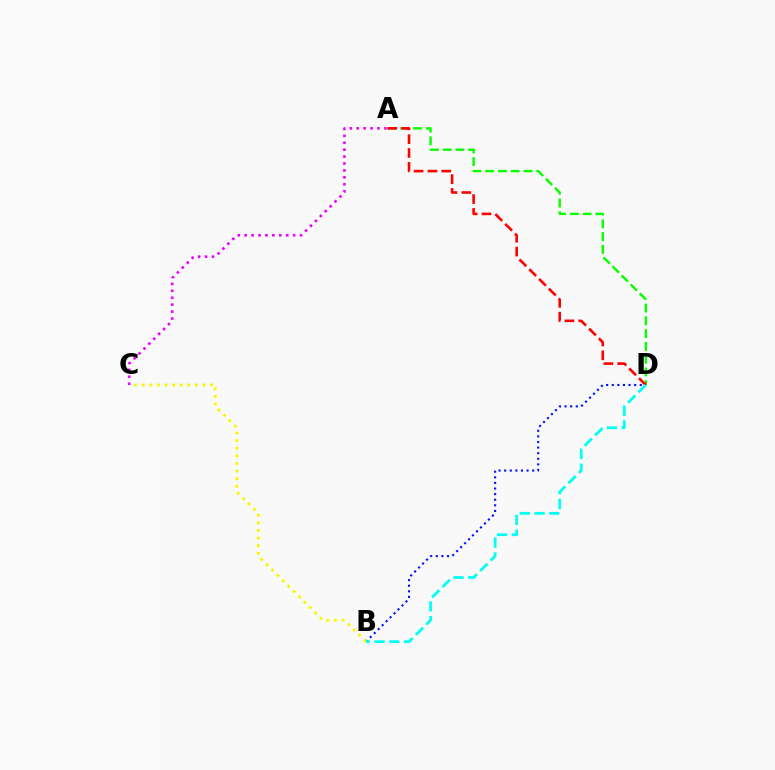{('A', 'D'): [{'color': '#08ff00', 'line_style': 'dashed', 'thickness': 1.73}, {'color': '#ff0000', 'line_style': 'dashed', 'thickness': 1.88}], ('B', 'D'): [{'color': '#0010ff', 'line_style': 'dotted', 'thickness': 1.52}, {'color': '#00fff6', 'line_style': 'dashed', 'thickness': 2.0}], ('B', 'C'): [{'color': '#fcf500', 'line_style': 'dotted', 'thickness': 2.06}], ('A', 'C'): [{'color': '#ee00ff', 'line_style': 'dotted', 'thickness': 1.88}]}